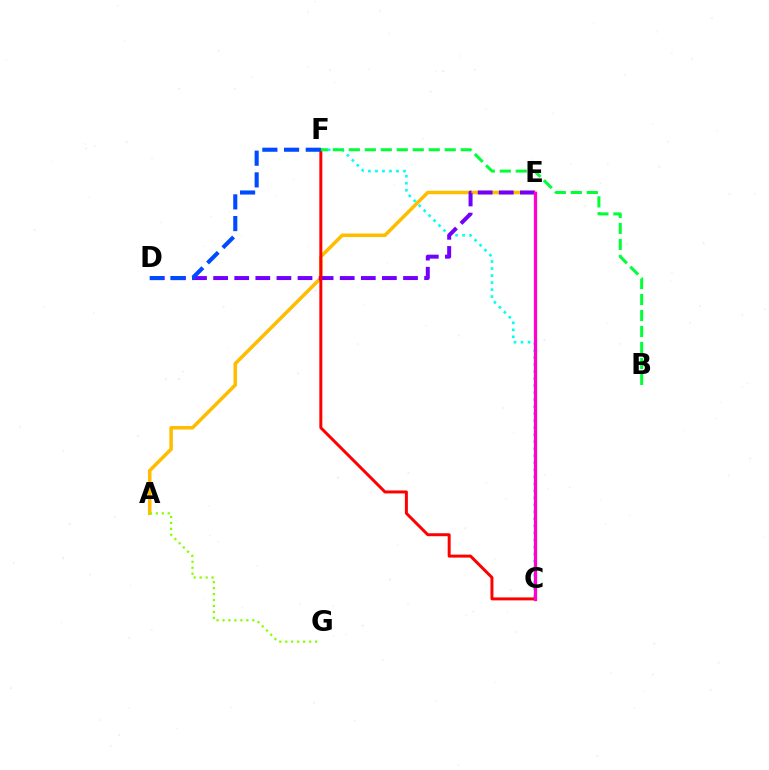{('A', 'E'): [{'color': '#ffbd00', 'line_style': 'solid', 'thickness': 2.54}], ('C', 'F'): [{'color': '#00fff6', 'line_style': 'dotted', 'thickness': 1.91}, {'color': '#ff0000', 'line_style': 'solid', 'thickness': 2.14}], ('D', 'E'): [{'color': '#7200ff', 'line_style': 'dashed', 'thickness': 2.87}], ('D', 'F'): [{'color': '#004bff', 'line_style': 'dashed', 'thickness': 2.95}], ('A', 'G'): [{'color': '#84ff00', 'line_style': 'dotted', 'thickness': 1.62}], ('B', 'F'): [{'color': '#00ff39', 'line_style': 'dashed', 'thickness': 2.17}], ('C', 'E'): [{'color': '#ff00cf', 'line_style': 'solid', 'thickness': 2.36}]}